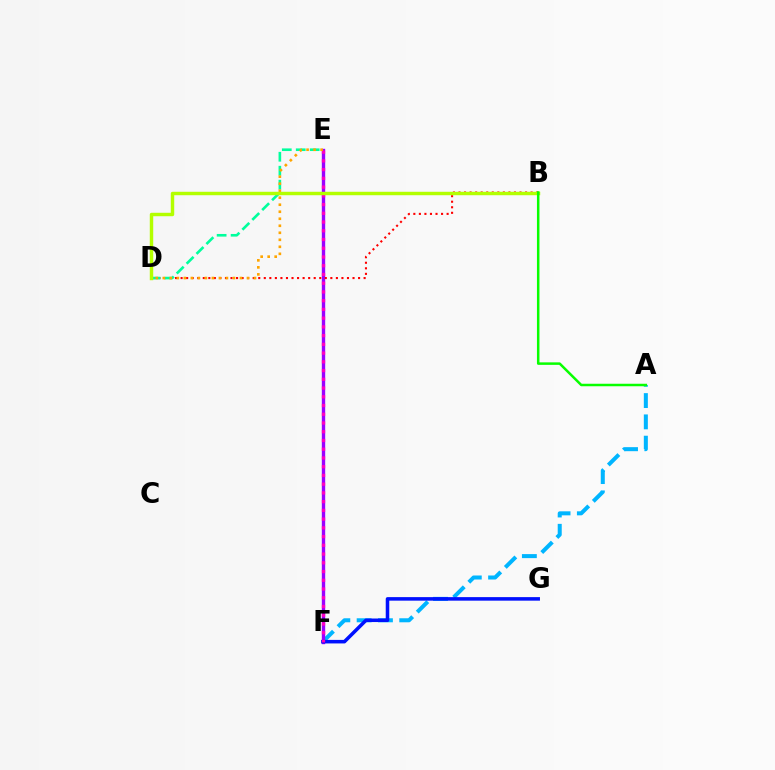{('A', 'F'): [{'color': '#00b5ff', 'line_style': 'dashed', 'thickness': 2.89}], ('E', 'F'): [{'color': '#9b00ff', 'line_style': 'solid', 'thickness': 2.42}, {'color': '#ff00bd', 'line_style': 'dotted', 'thickness': 2.37}], ('F', 'G'): [{'color': '#0010ff', 'line_style': 'solid', 'thickness': 2.55}], ('B', 'D'): [{'color': '#ff0000', 'line_style': 'dotted', 'thickness': 1.51}, {'color': '#b3ff00', 'line_style': 'solid', 'thickness': 2.47}], ('D', 'E'): [{'color': '#00ff9d', 'line_style': 'dashed', 'thickness': 1.9}, {'color': '#ffa500', 'line_style': 'dotted', 'thickness': 1.91}], ('A', 'B'): [{'color': '#08ff00', 'line_style': 'solid', 'thickness': 1.8}]}